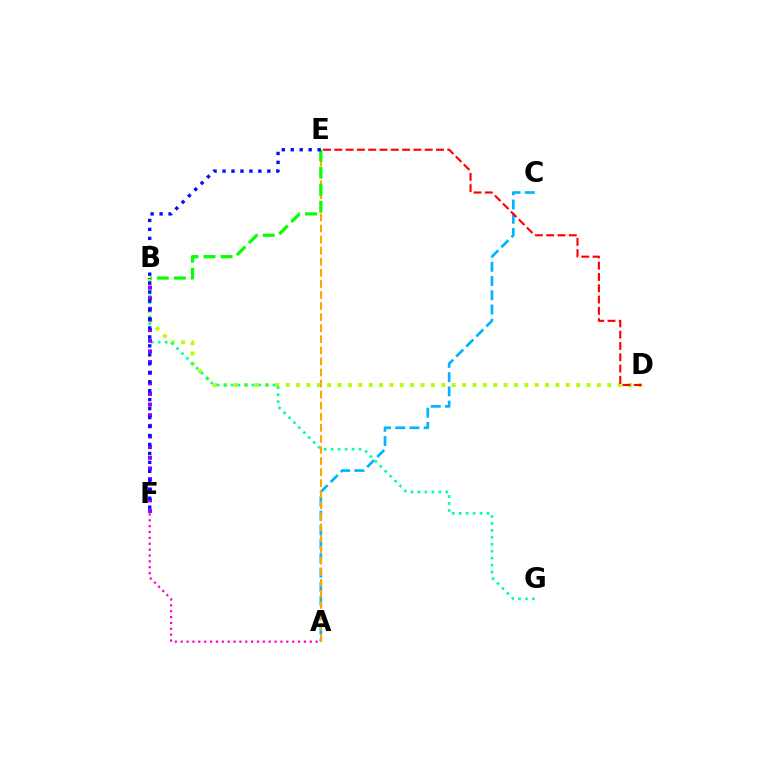{('A', 'C'): [{'color': '#00b5ff', 'line_style': 'dashed', 'thickness': 1.93}], ('A', 'F'): [{'color': '#ff00bd', 'line_style': 'dotted', 'thickness': 1.59}], ('B', 'D'): [{'color': '#b3ff00', 'line_style': 'dotted', 'thickness': 2.82}], ('B', 'G'): [{'color': '#00ff9d', 'line_style': 'dotted', 'thickness': 1.89}], ('A', 'E'): [{'color': '#ffa500', 'line_style': 'dashed', 'thickness': 1.5}], ('B', 'F'): [{'color': '#9b00ff', 'line_style': 'dotted', 'thickness': 2.89}], ('B', 'E'): [{'color': '#08ff00', 'line_style': 'dashed', 'thickness': 2.31}], ('E', 'F'): [{'color': '#0010ff', 'line_style': 'dotted', 'thickness': 2.43}], ('D', 'E'): [{'color': '#ff0000', 'line_style': 'dashed', 'thickness': 1.53}]}